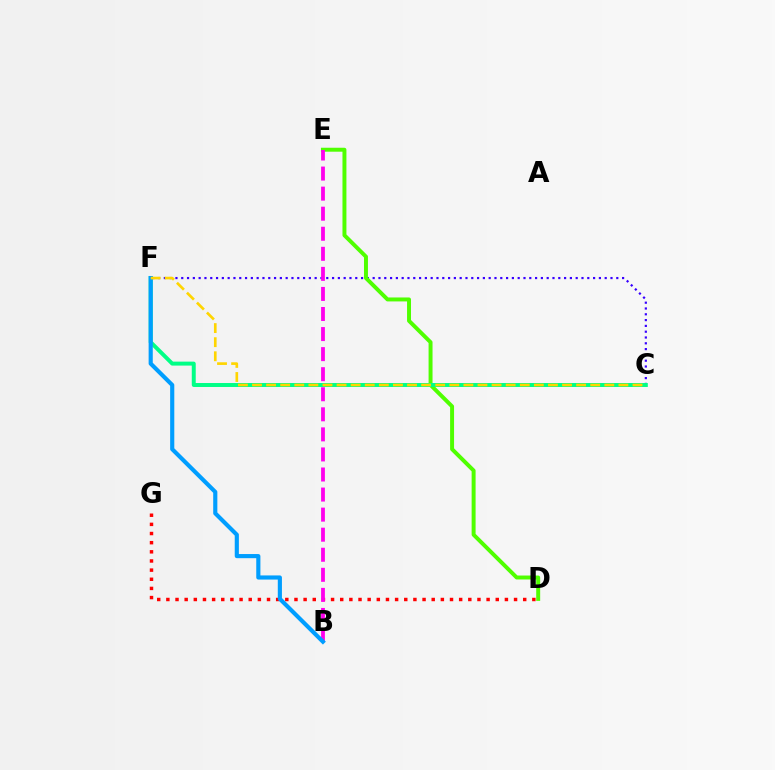{('C', 'F'): [{'color': '#3700ff', 'line_style': 'dotted', 'thickness': 1.58}, {'color': '#00ff86', 'line_style': 'solid', 'thickness': 2.85}, {'color': '#ffd500', 'line_style': 'dashed', 'thickness': 1.91}], ('D', 'E'): [{'color': '#4fff00', 'line_style': 'solid', 'thickness': 2.85}], ('D', 'G'): [{'color': '#ff0000', 'line_style': 'dotted', 'thickness': 2.49}], ('B', 'E'): [{'color': '#ff00ed', 'line_style': 'dashed', 'thickness': 2.73}], ('B', 'F'): [{'color': '#009eff', 'line_style': 'solid', 'thickness': 2.98}]}